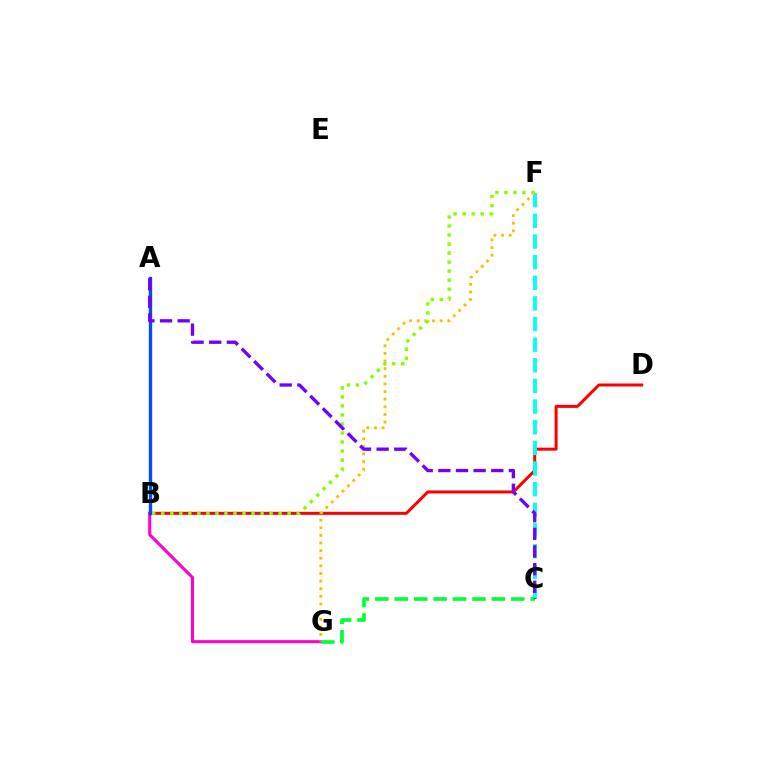{('B', 'D'): [{'color': '#ff0000', 'line_style': 'solid', 'thickness': 2.15}], ('B', 'G'): [{'color': '#ff00cf', 'line_style': 'solid', 'thickness': 2.21}], ('C', 'F'): [{'color': '#00fff6', 'line_style': 'dashed', 'thickness': 2.8}], ('F', 'G'): [{'color': '#ffbd00', 'line_style': 'dotted', 'thickness': 2.07}], ('A', 'B'): [{'color': '#004bff', 'line_style': 'solid', 'thickness': 2.4}], ('B', 'F'): [{'color': '#84ff00', 'line_style': 'dotted', 'thickness': 2.45}], ('C', 'G'): [{'color': '#00ff39', 'line_style': 'dashed', 'thickness': 2.64}], ('A', 'C'): [{'color': '#7200ff', 'line_style': 'dashed', 'thickness': 2.4}]}